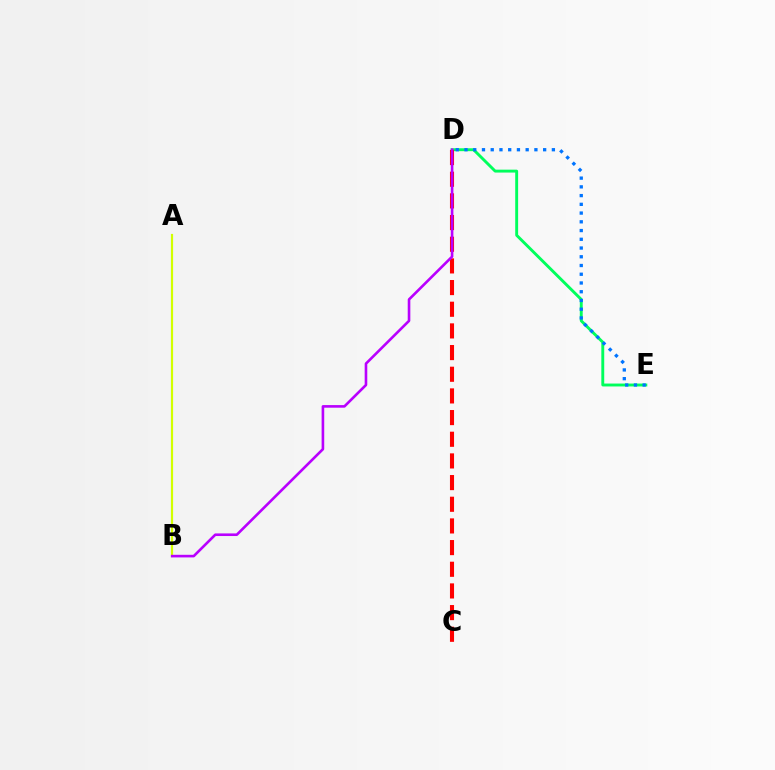{('D', 'E'): [{'color': '#00ff5c', 'line_style': 'solid', 'thickness': 2.09}, {'color': '#0074ff', 'line_style': 'dotted', 'thickness': 2.37}], ('A', 'B'): [{'color': '#d1ff00', 'line_style': 'solid', 'thickness': 1.58}], ('C', 'D'): [{'color': '#ff0000', 'line_style': 'dashed', 'thickness': 2.94}], ('B', 'D'): [{'color': '#b900ff', 'line_style': 'solid', 'thickness': 1.88}]}